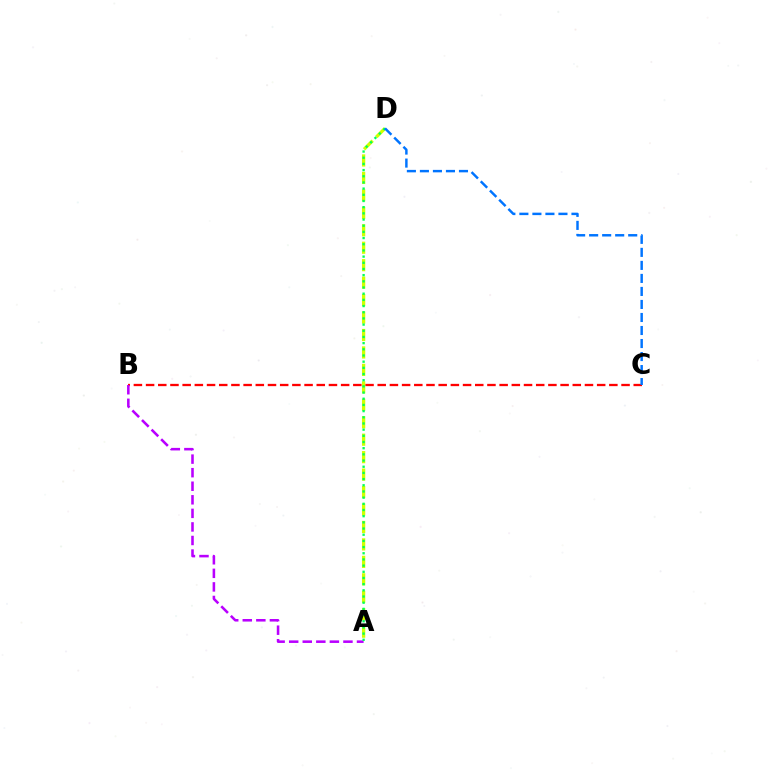{('B', 'C'): [{'color': '#ff0000', 'line_style': 'dashed', 'thickness': 1.66}], ('A', 'B'): [{'color': '#b900ff', 'line_style': 'dashed', 'thickness': 1.84}], ('A', 'D'): [{'color': '#d1ff00', 'line_style': 'dashed', 'thickness': 2.37}, {'color': '#00ff5c', 'line_style': 'dotted', 'thickness': 1.68}], ('C', 'D'): [{'color': '#0074ff', 'line_style': 'dashed', 'thickness': 1.77}]}